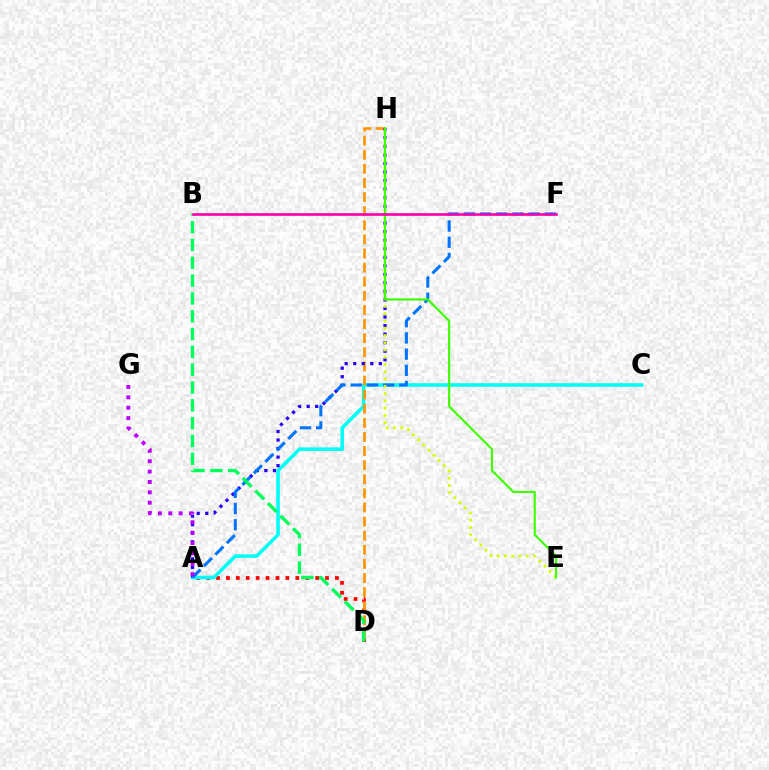{('A', 'D'): [{'color': '#ff0000', 'line_style': 'dotted', 'thickness': 2.69}], ('A', 'C'): [{'color': '#00fff6', 'line_style': 'solid', 'thickness': 2.57}], ('D', 'H'): [{'color': '#ff9400', 'line_style': 'dashed', 'thickness': 1.92}], ('A', 'H'): [{'color': '#2500ff', 'line_style': 'dotted', 'thickness': 2.32}], ('A', 'F'): [{'color': '#0074ff', 'line_style': 'dashed', 'thickness': 2.2}], ('E', 'H'): [{'color': '#d1ff00', 'line_style': 'dotted', 'thickness': 1.98}, {'color': '#3dff00', 'line_style': 'solid', 'thickness': 1.55}], ('B', 'D'): [{'color': '#00ff5c', 'line_style': 'dashed', 'thickness': 2.42}], ('B', 'F'): [{'color': '#ff00ac', 'line_style': 'solid', 'thickness': 1.89}], ('A', 'G'): [{'color': '#b900ff', 'line_style': 'dotted', 'thickness': 2.82}]}